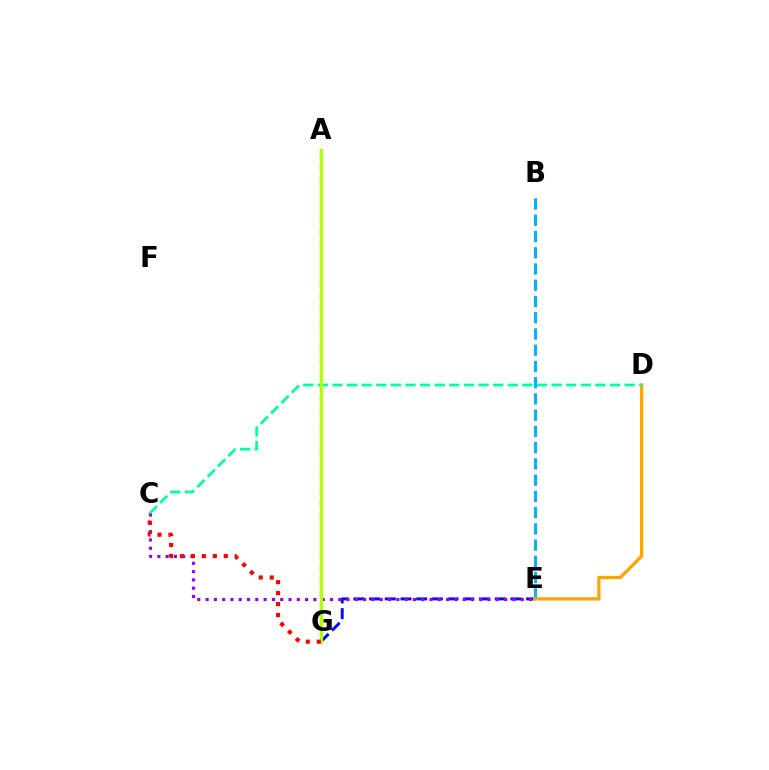{('A', 'G'): [{'color': '#08ff00', 'line_style': 'dashed', 'thickness': 1.75}, {'color': '#ff00bd', 'line_style': 'dotted', 'thickness': 2.1}, {'color': '#b3ff00', 'line_style': 'solid', 'thickness': 2.22}], ('E', 'G'): [{'color': '#0010ff', 'line_style': 'dashed', 'thickness': 2.13}], ('C', 'E'): [{'color': '#9b00ff', 'line_style': 'dotted', 'thickness': 2.25}], ('B', 'E'): [{'color': '#00b5ff', 'line_style': 'dashed', 'thickness': 2.21}], ('D', 'E'): [{'color': '#ffa500', 'line_style': 'solid', 'thickness': 2.35}], ('C', 'D'): [{'color': '#00ff9d', 'line_style': 'dashed', 'thickness': 1.98}], ('C', 'G'): [{'color': '#ff0000', 'line_style': 'dotted', 'thickness': 2.98}]}